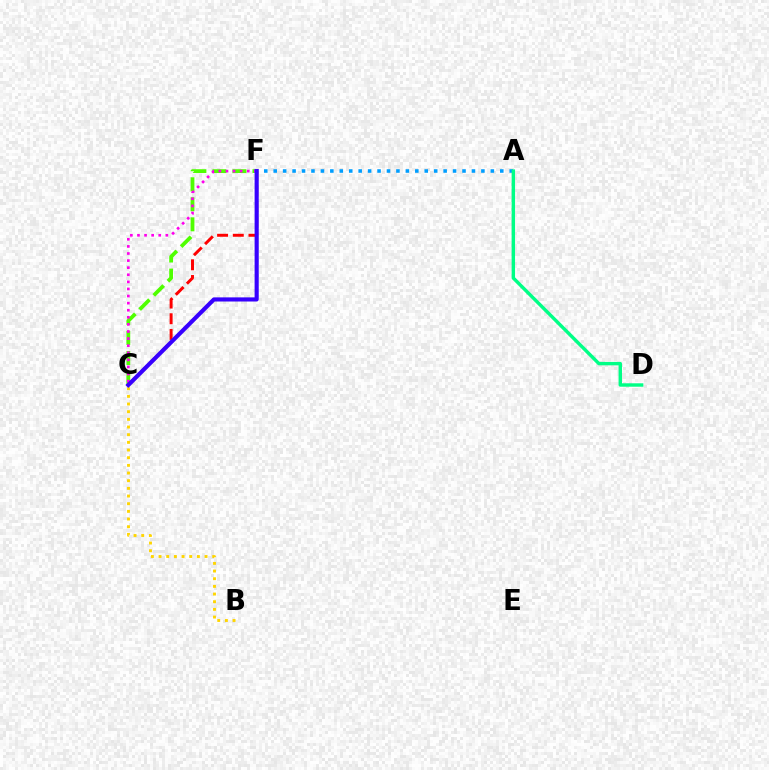{('B', 'C'): [{'color': '#ffd500', 'line_style': 'dotted', 'thickness': 2.08}], ('C', 'F'): [{'color': '#4fff00', 'line_style': 'dashed', 'thickness': 2.72}, {'color': '#ff00ed', 'line_style': 'dotted', 'thickness': 1.93}, {'color': '#ff0000', 'line_style': 'dashed', 'thickness': 2.13}, {'color': '#3700ff', 'line_style': 'solid', 'thickness': 2.97}], ('A', 'F'): [{'color': '#009eff', 'line_style': 'dotted', 'thickness': 2.56}], ('A', 'D'): [{'color': '#00ff86', 'line_style': 'solid', 'thickness': 2.46}]}